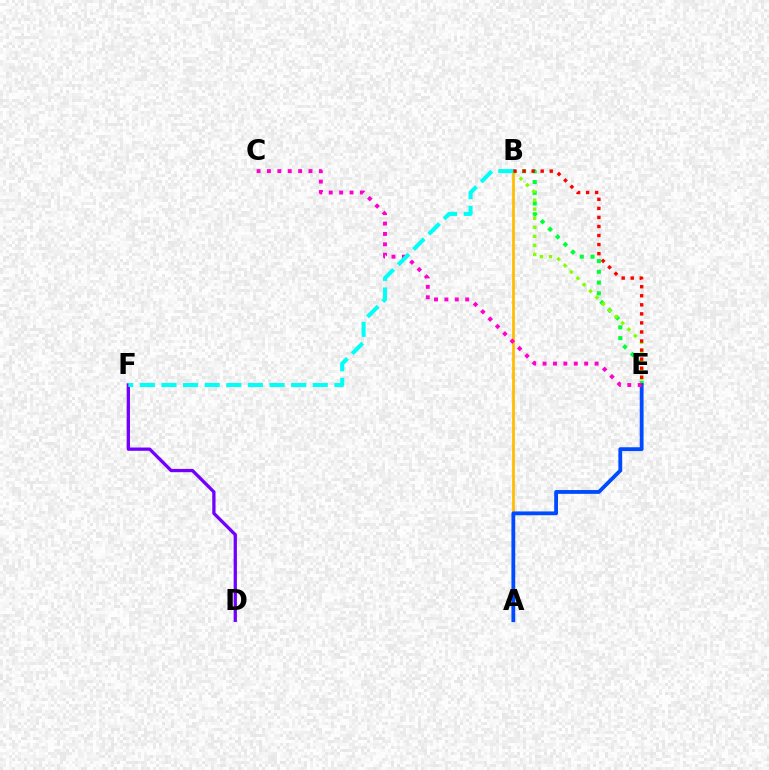{('A', 'B'): [{'color': '#ffbd00', 'line_style': 'solid', 'thickness': 1.96}], ('B', 'E'): [{'color': '#00ff39', 'line_style': 'dotted', 'thickness': 2.92}, {'color': '#84ff00', 'line_style': 'dotted', 'thickness': 2.46}, {'color': '#ff0000', 'line_style': 'dotted', 'thickness': 2.46}], ('A', 'E'): [{'color': '#004bff', 'line_style': 'solid', 'thickness': 2.75}], ('D', 'F'): [{'color': '#7200ff', 'line_style': 'solid', 'thickness': 2.36}], ('C', 'E'): [{'color': '#ff00cf', 'line_style': 'dotted', 'thickness': 2.83}], ('B', 'F'): [{'color': '#00fff6', 'line_style': 'dashed', 'thickness': 2.94}]}